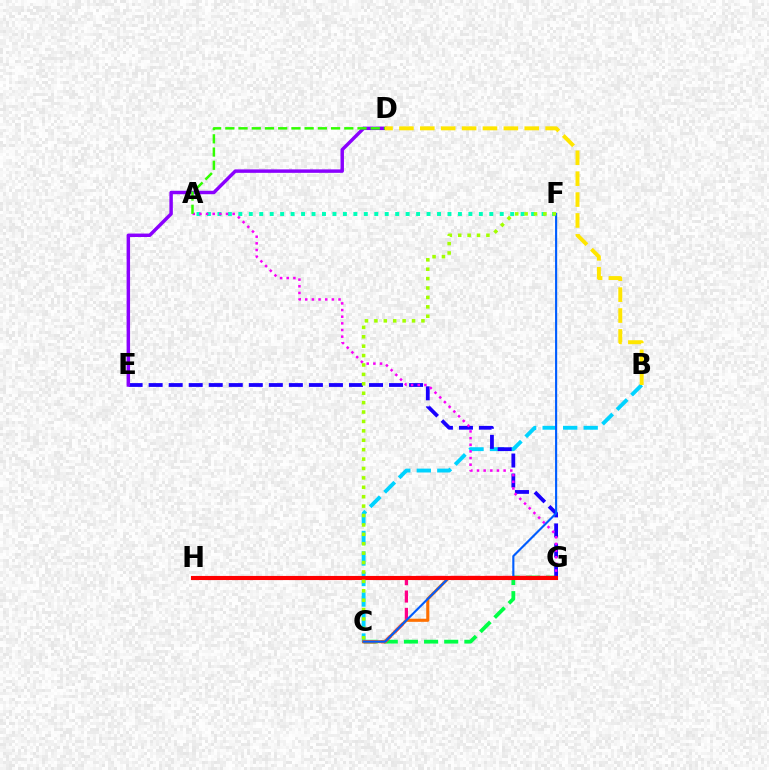{('C', 'G'): [{'color': '#00ff45', 'line_style': 'dashed', 'thickness': 2.74}, {'color': '#ff0088', 'line_style': 'dashed', 'thickness': 2.35}, {'color': '#ff7000', 'line_style': 'solid', 'thickness': 2.23}], ('B', 'C'): [{'color': '#00d3ff', 'line_style': 'dashed', 'thickness': 2.79}], ('A', 'F'): [{'color': '#00ffbb', 'line_style': 'dotted', 'thickness': 2.84}], ('E', 'G'): [{'color': '#1900ff', 'line_style': 'dashed', 'thickness': 2.72}], ('D', 'E'): [{'color': '#8a00ff', 'line_style': 'solid', 'thickness': 2.48}], ('A', 'G'): [{'color': '#fa00f9', 'line_style': 'dotted', 'thickness': 1.81}], ('C', 'F'): [{'color': '#005dff', 'line_style': 'solid', 'thickness': 1.53}, {'color': '#a2ff00', 'line_style': 'dotted', 'thickness': 2.56}], ('B', 'D'): [{'color': '#ffe600', 'line_style': 'dashed', 'thickness': 2.84}], ('G', 'H'): [{'color': '#ff0000', 'line_style': 'solid', 'thickness': 2.96}], ('A', 'D'): [{'color': '#31ff00', 'line_style': 'dashed', 'thickness': 1.8}]}